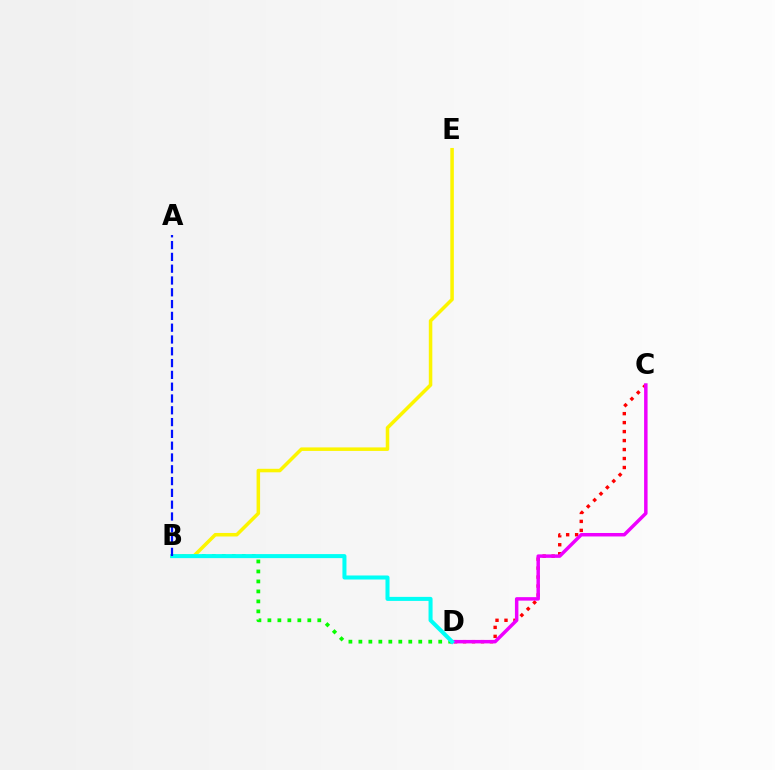{('C', 'D'): [{'color': '#ff0000', 'line_style': 'dotted', 'thickness': 2.44}, {'color': '#ee00ff', 'line_style': 'solid', 'thickness': 2.5}], ('B', 'D'): [{'color': '#08ff00', 'line_style': 'dotted', 'thickness': 2.71}, {'color': '#00fff6', 'line_style': 'solid', 'thickness': 2.9}], ('B', 'E'): [{'color': '#fcf500', 'line_style': 'solid', 'thickness': 2.54}], ('A', 'B'): [{'color': '#0010ff', 'line_style': 'dashed', 'thickness': 1.6}]}